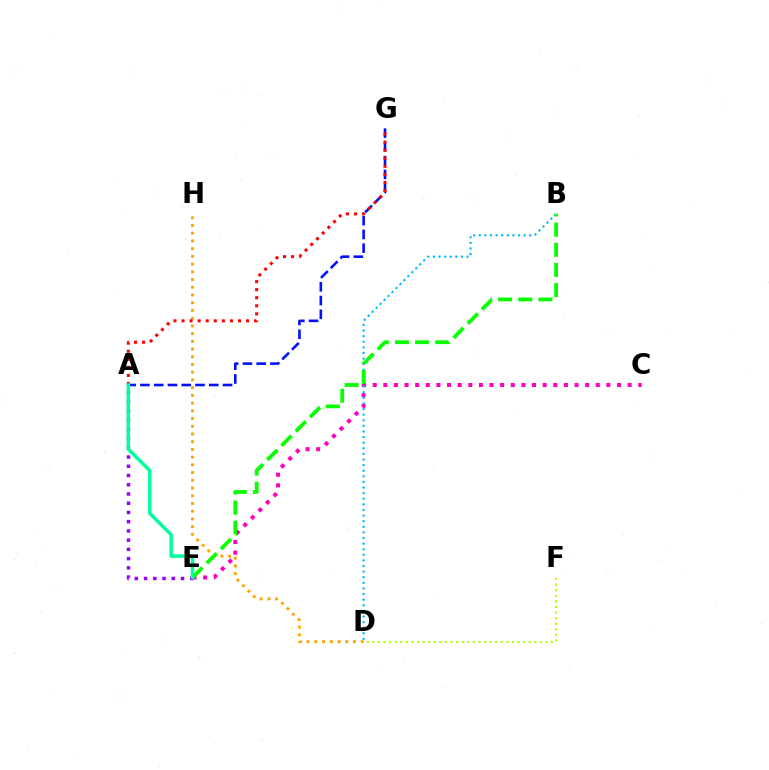{('D', 'F'): [{'color': '#b3ff00', 'line_style': 'dotted', 'thickness': 1.52}], ('A', 'E'): [{'color': '#9b00ff', 'line_style': 'dotted', 'thickness': 2.51}, {'color': '#00ff9d', 'line_style': 'solid', 'thickness': 2.52}], ('A', 'G'): [{'color': '#0010ff', 'line_style': 'dashed', 'thickness': 1.87}, {'color': '#ff0000', 'line_style': 'dotted', 'thickness': 2.19}], ('C', 'E'): [{'color': '#ff00bd', 'line_style': 'dotted', 'thickness': 2.89}], ('B', 'D'): [{'color': '#00b5ff', 'line_style': 'dotted', 'thickness': 1.52}], ('D', 'H'): [{'color': '#ffa500', 'line_style': 'dotted', 'thickness': 2.1}], ('B', 'E'): [{'color': '#08ff00', 'line_style': 'dashed', 'thickness': 2.74}]}